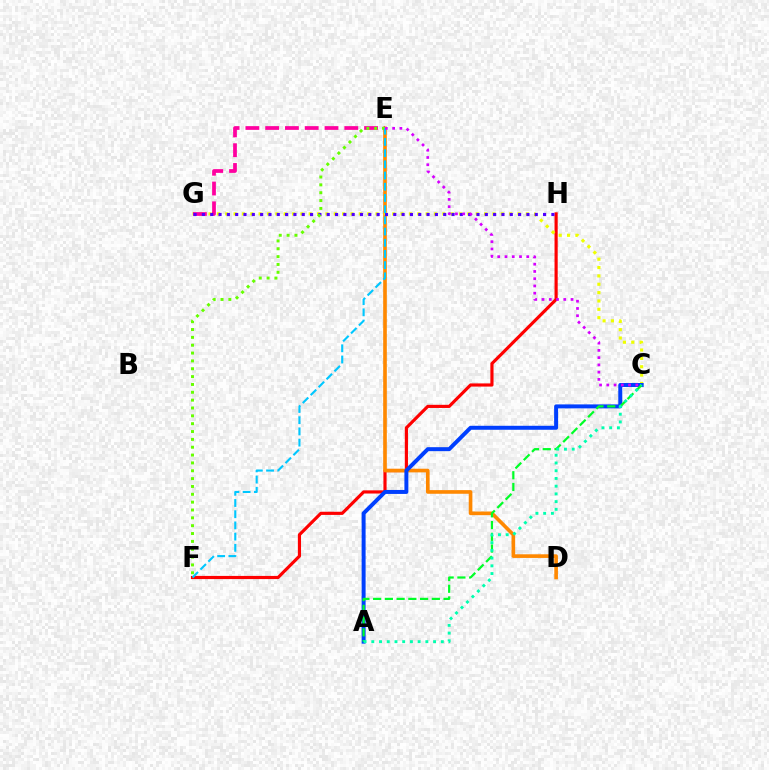{('F', 'H'): [{'color': '#ff0000', 'line_style': 'solid', 'thickness': 2.28}], ('D', 'E'): [{'color': '#ff8800', 'line_style': 'solid', 'thickness': 2.62}], ('C', 'G'): [{'color': '#eeff00', 'line_style': 'dotted', 'thickness': 2.27}], ('E', 'G'): [{'color': '#ff00a0', 'line_style': 'dashed', 'thickness': 2.69}], ('G', 'H'): [{'color': '#4f00ff', 'line_style': 'dotted', 'thickness': 2.26}], ('A', 'C'): [{'color': '#003fff', 'line_style': 'solid', 'thickness': 2.86}, {'color': '#00ff27', 'line_style': 'dashed', 'thickness': 1.59}, {'color': '#00ffaf', 'line_style': 'dotted', 'thickness': 2.1}], ('E', 'F'): [{'color': '#66ff00', 'line_style': 'dotted', 'thickness': 2.13}, {'color': '#00c7ff', 'line_style': 'dashed', 'thickness': 1.52}], ('C', 'E'): [{'color': '#d600ff', 'line_style': 'dotted', 'thickness': 1.97}]}